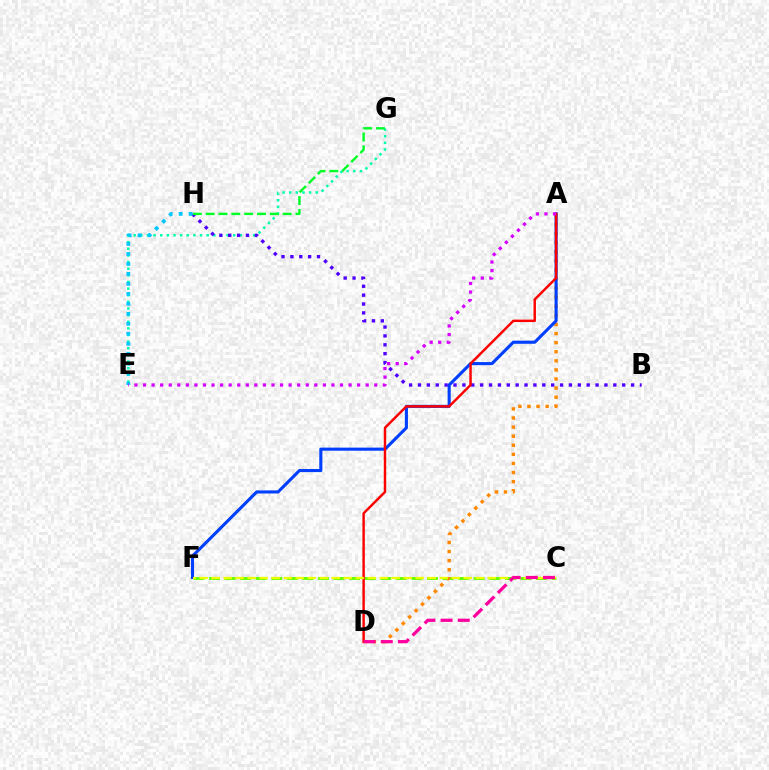{('E', 'G'): [{'color': '#00ffaf', 'line_style': 'dotted', 'thickness': 1.8}], ('C', 'F'): [{'color': '#66ff00', 'line_style': 'dashed', 'thickness': 2.11}, {'color': '#eeff00', 'line_style': 'dashed', 'thickness': 1.63}], ('B', 'H'): [{'color': '#4f00ff', 'line_style': 'dotted', 'thickness': 2.41}], ('A', 'D'): [{'color': '#ff8800', 'line_style': 'dotted', 'thickness': 2.47}, {'color': '#ff0000', 'line_style': 'solid', 'thickness': 1.76}], ('G', 'H'): [{'color': '#00ff27', 'line_style': 'dashed', 'thickness': 1.74}], ('A', 'F'): [{'color': '#003fff', 'line_style': 'solid', 'thickness': 2.23}], ('E', 'H'): [{'color': '#00c7ff', 'line_style': 'dotted', 'thickness': 2.71}], ('C', 'D'): [{'color': '#ff00a0', 'line_style': 'dashed', 'thickness': 2.33}], ('A', 'E'): [{'color': '#d600ff', 'line_style': 'dotted', 'thickness': 2.33}]}